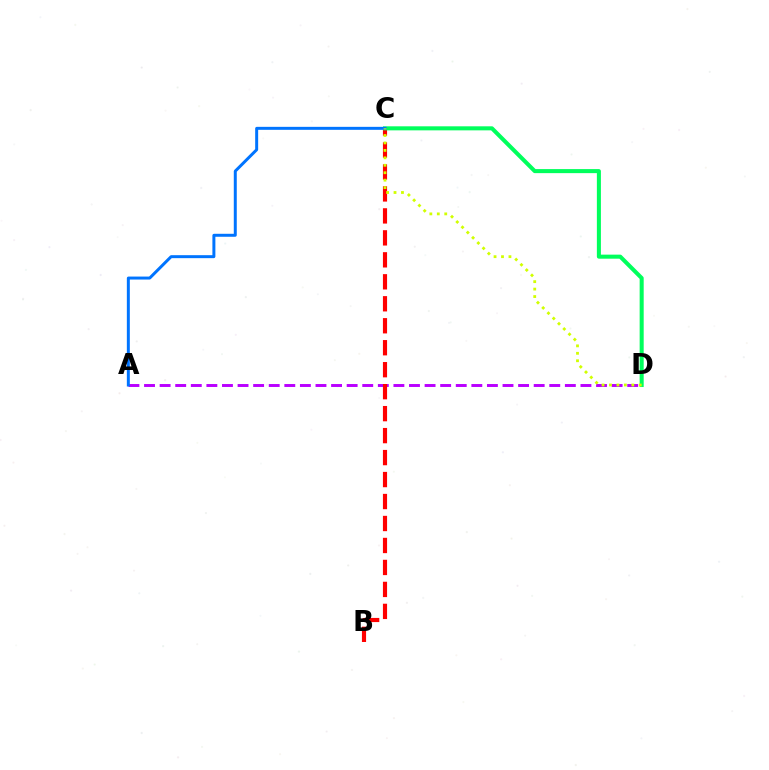{('A', 'D'): [{'color': '#b900ff', 'line_style': 'dashed', 'thickness': 2.12}], ('B', 'C'): [{'color': '#ff0000', 'line_style': 'dashed', 'thickness': 2.98}], ('C', 'D'): [{'color': '#00ff5c', 'line_style': 'solid', 'thickness': 2.91}, {'color': '#d1ff00', 'line_style': 'dotted', 'thickness': 2.02}], ('A', 'C'): [{'color': '#0074ff', 'line_style': 'solid', 'thickness': 2.15}]}